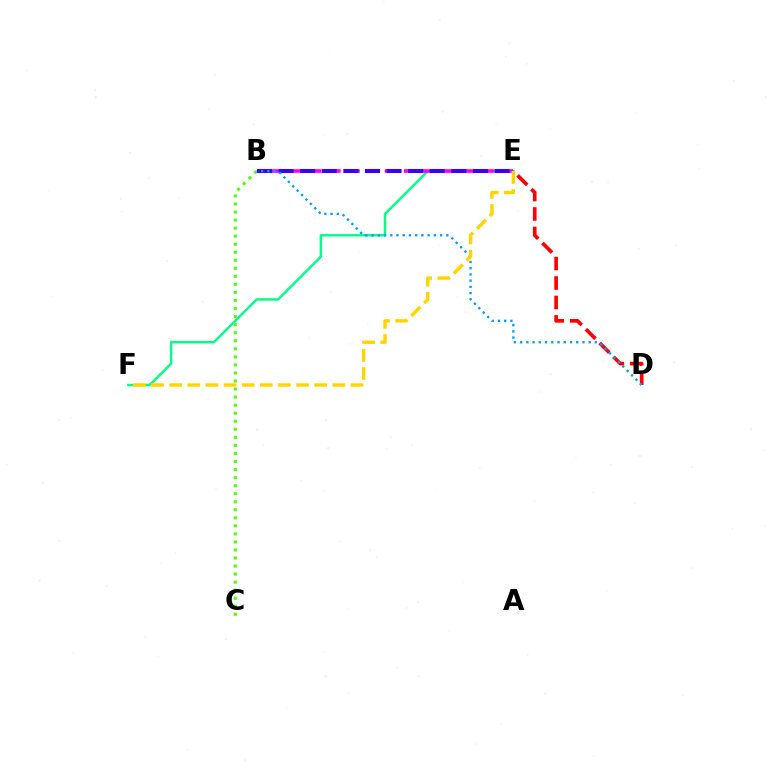{('E', 'F'): [{'color': '#00ff86', 'line_style': 'solid', 'thickness': 1.75}, {'color': '#ffd500', 'line_style': 'dashed', 'thickness': 2.46}], ('B', 'E'): [{'color': '#ff00ed', 'line_style': 'dashed', 'thickness': 2.6}, {'color': '#3700ff', 'line_style': 'dashed', 'thickness': 2.93}], ('B', 'C'): [{'color': '#4fff00', 'line_style': 'dotted', 'thickness': 2.19}], ('D', 'E'): [{'color': '#ff0000', 'line_style': 'dashed', 'thickness': 2.64}], ('B', 'D'): [{'color': '#009eff', 'line_style': 'dotted', 'thickness': 1.69}]}